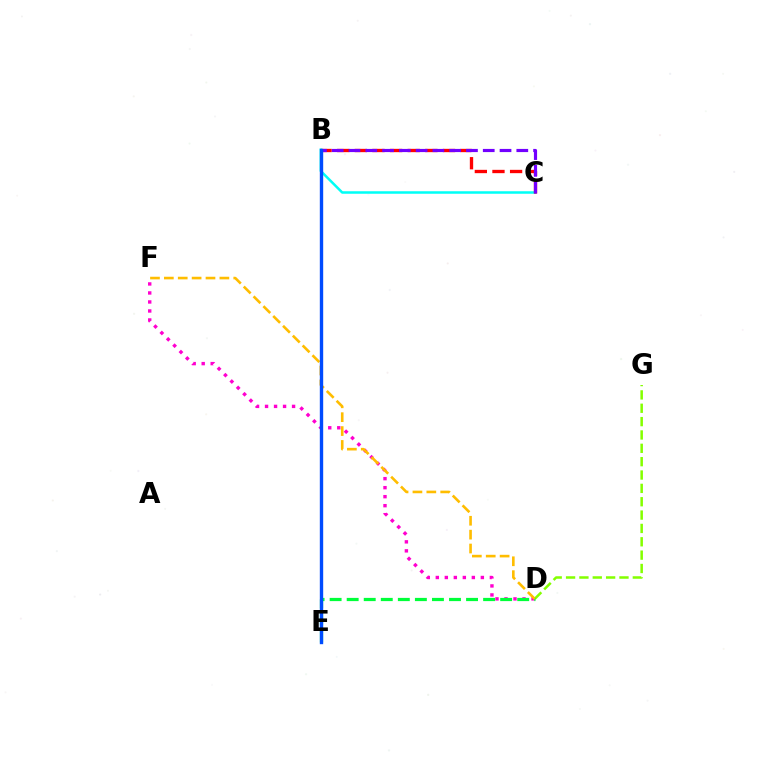{('B', 'C'): [{'color': '#00fff6', 'line_style': 'solid', 'thickness': 1.81}, {'color': '#ff0000', 'line_style': 'dashed', 'thickness': 2.39}, {'color': '#7200ff', 'line_style': 'dashed', 'thickness': 2.28}], ('D', 'F'): [{'color': '#ff00cf', 'line_style': 'dotted', 'thickness': 2.45}, {'color': '#ffbd00', 'line_style': 'dashed', 'thickness': 1.89}], ('D', 'G'): [{'color': '#84ff00', 'line_style': 'dashed', 'thickness': 1.81}], ('D', 'E'): [{'color': '#00ff39', 'line_style': 'dashed', 'thickness': 2.32}], ('B', 'E'): [{'color': '#004bff', 'line_style': 'solid', 'thickness': 2.43}]}